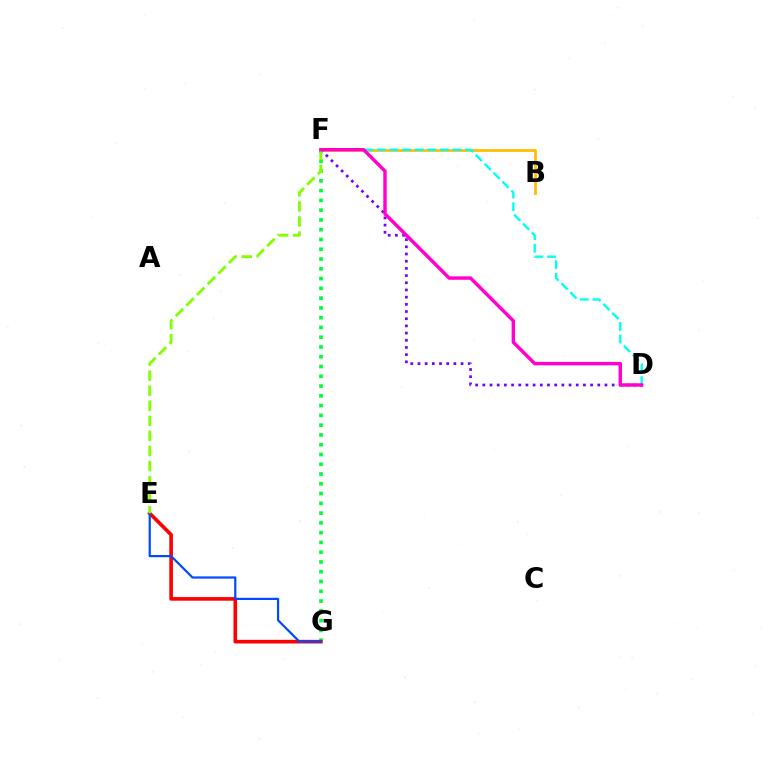{('F', 'G'): [{'color': '#00ff39', 'line_style': 'dotted', 'thickness': 2.66}], ('B', 'F'): [{'color': '#ffbd00', 'line_style': 'solid', 'thickness': 1.96}], ('D', 'F'): [{'color': '#7200ff', 'line_style': 'dotted', 'thickness': 1.95}, {'color': '#00fff6', 'line_style': 'dashed', 'thickness': 1.71}, {'color': '#ff00cf', 'line_style': 'solid', 'thickness': 2.47}], ('E', 'G'): [{'color': '#ff0000', 'line_style': 'solid', 'thickness': 2.62}, {'color': '#004bff', 'line_style': 'solid', 'thickness': 1.59}], ('E', 'F'): [{'color': '#84ff00', 'line_style': 'dashed', 'thickness': 2.05}]}